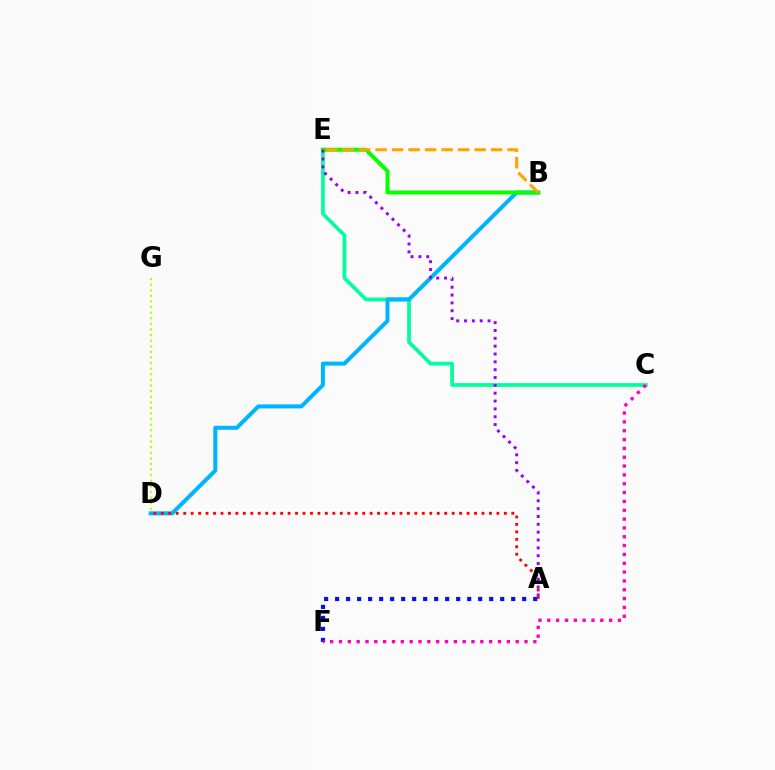{('C', 'E'): [{'color': '#00ff9d', 'line_style': 'solid', 'thickness': 2.68}], ('A', 'F'): [{'color': '#0010ff', 'line_style': 'dotted', 'thickness': 2.99}], ('B', 'D'): [{'color': '#00b5ff', 'line_style': 'solid', 'thickness': 2.89}], ('C', 'F'): [{'color': '#ff00bd', 'line_style': 'dotted', 'thickness': 2.4}], ('B', 'E'): [{'color': '#08ff00', 'line_style': 'solid', 'thickness': 2.88}, {'color': '#ffa500', 'line_style': 'dashed', 'thickness': 2.24}], ('A', 'D'): [{'color': '#ff0000', 'line_style': 'dotted', 'thickness': 2.03}], ('A', 'E'): [{'color': '#9b00ff', 'line_style': 'dotted', 'thickness': 2.13}], ('D', 'G'): [{'color': '#b3ff00', 'line_style': 'dotted', 'thickness': 1.52}]}